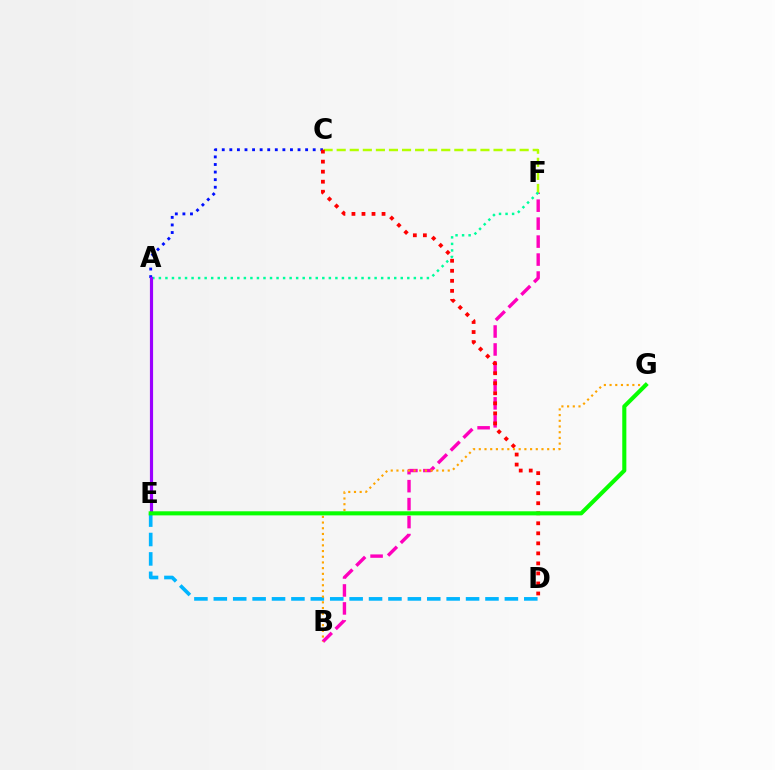{('A', 'C'): [{'color': '#0010ff', 'line_style': 'dotted', 'thickness': 2.06}], ('B', 'F'): [{'color': '#ff00bd', 'line_style': 'dashed', 'thickness': 2.44}], ('C', 'F'): [{'color': '#b3ff00', 'line_style': 'dashed', 'thickness': 1.78}], ('A', 'F'): [{'color': '#00ff9d', 'line_style': 'dotted', 'thickness': 1.78}], ('C', 'D'): [{'color': '#ff0000', 'line_style': 'dotted', 'thickness': 2.73}], ('D', 'E'): [{'color': '#00b5ff', 'line_style': 'dashed', 'thickness': 2.64}], ('A', 'E'): [{'color': '#9b00ff', 'line_style': 'solid', 'thickness': 2.28}], ('B', 'G'): [{'color': '#ffa500', 'line_style': 'dotted', 'thickness': 1.55}], ('E', 'G'): [{'color': '#08ff00', 'line_style': 'solid', 'thickness': 2.94}]}